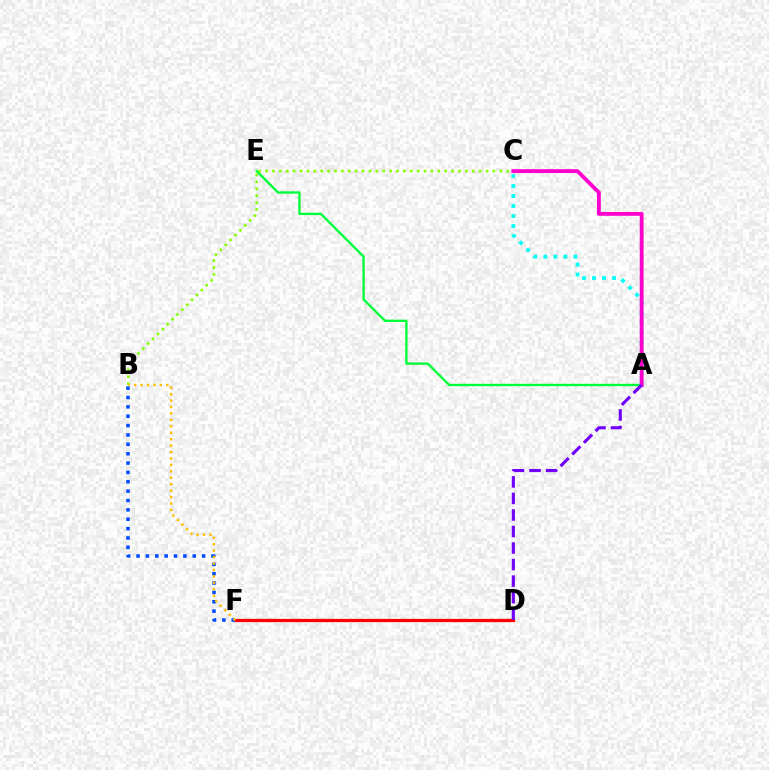{('A', 'E'): [{'color': '#00ff39', 'line_style': 'solid', 'thickness': 1.69}], ('D', 'F'): [{'color': '#ff0000', 'line_style': 'solid', 'thickness': 2.33}], ('B', 'C'): [{'color': '#84ff00', 'line_style': 'dotted', 'thickness': 1.87}], ('A', 'C'): [{'color': '#00fff6', 'line_style': 'dotted', 'thickness': 2.72}, {'color': '#ff00cf', 'line_style': 'solid', 'thickness': 2.76}], ('B', 'F'): [{'color': '#004bff', 'line_style': 'dotted', 'thickness': 2.54}, {'color': '#ffbd00', 'line_style': 'dotted', 'thickness': 1.75}], ('A', 'D'): [{'color': '#7200ff', 'line_style': 'dashed', 'thickness': 2.25}]}